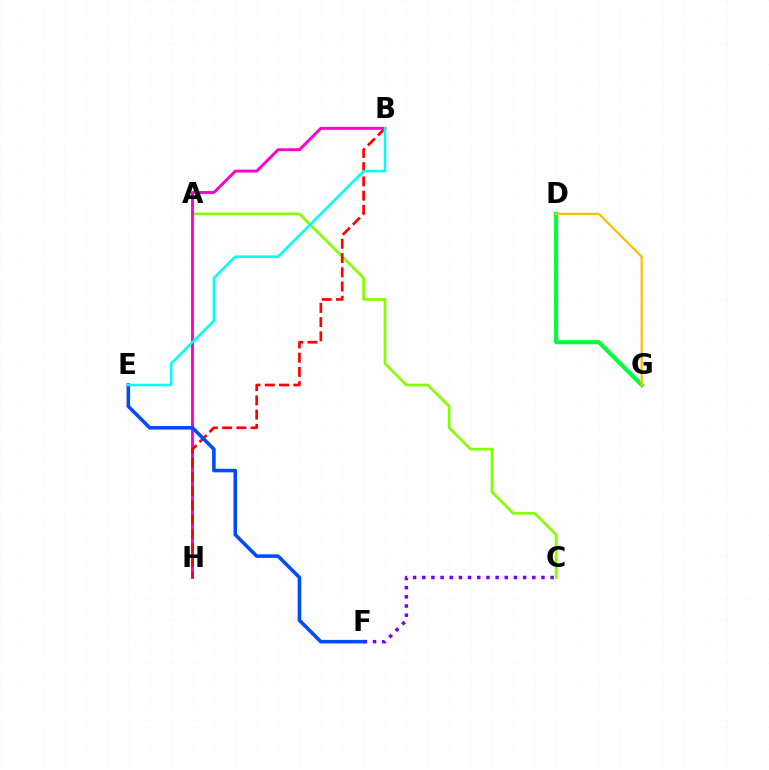{('A', 'C'): [{'color': '#84ff00', 'line_style': 'solid', 'thickness': 1.94}], ('C', 'F'): [{'color': '#7200ff', 'line_style': 'dotted', 'thickness': 2.49}], ('B', 'H'): [{'color': '#ff00cf', 'line_style': 'solid', 'thickness': 2.09}, {'color': '#ff0000', 'line_style': 'dashed', 'thickness': 1.94}], ('E', 'F'): [{'color': '#004bff', 'line_style': 'solid', 'thickness': 2.56}], ('D', 'G'): [{'color': '#00ff39', 'line_style': 'solid', 'thickness': 2.97}, {'color': '#ffbd00', 'line_style': 'solid', 'thickness': 1.62}], ('B', 'E'): [{'color': '#00fff6', 'line_style': 'solid', 'thickness': 1.85}]}